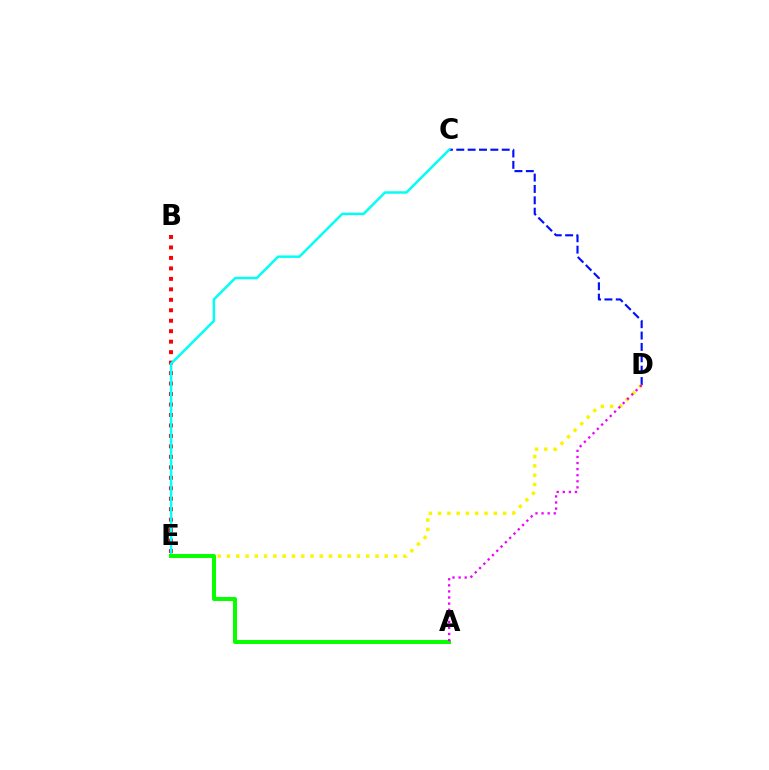{('B', 'E'): [{'color': '#ff0000', 'line_style': 'dotted', 'thickness': 2.84}], ('C', 'D'): [{'color': '#0010ff', 'line_style': 'dashed', 'thickness': 1.54}], ('D', 'E'): [{'color': '#fcf500', 'line_style': 'dotted', 'thickness': 2.52}], ('C', 'E'): [{'color': '#00fff6', 'line_style': 'solid', 'thickness': 1.78}], ('A', 'E'): [{'color': '#08ff00', 'line_style': 'solid', 'thickness': 2.89}], ('A', 'D'): [{'color': '#ee00ff', 'line_style': 'dotted', 'thickness': 1.65}]}